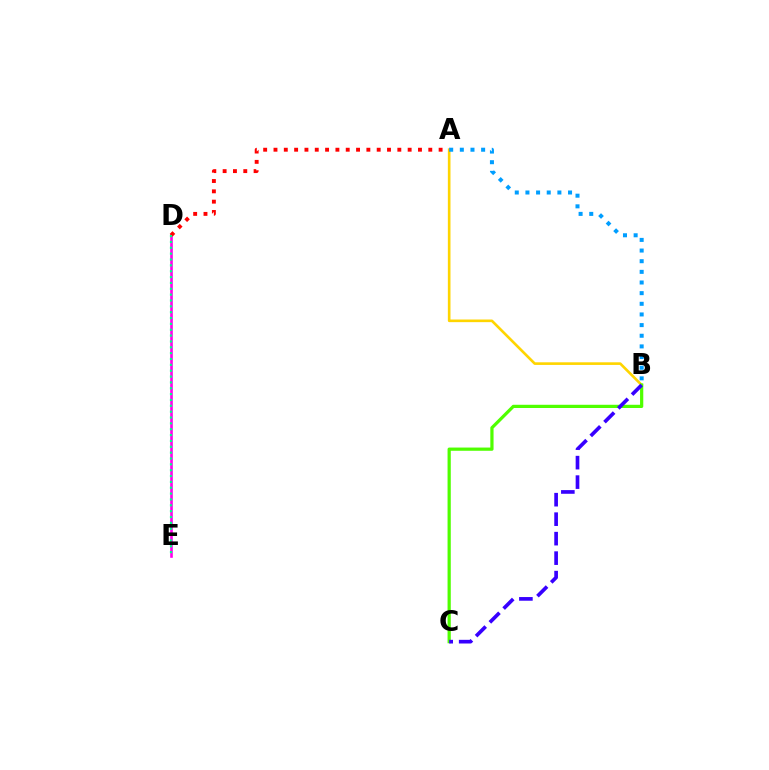{('D', 'E'): [{'color': '#ff00ed', 'line_style': 'solid', 'thickness': 1.88}, {'color': '#00ff86', 'line_style': 'dotted', 'thickness': 1.59}], ('A', 'B'): [{'color': '#ffd500', 'line_style': 'solid', 'thickness': 1.9}, {'color': '#009eff', 'line_style': 'dotted', 'thickness': 2.89}], ('A', 'D'): [{'color': '#ff0000', 'line_style': 'dotted', 'thickness': 2.8}], ('B', 'C'): [{'color': '#4fff00', 'line_style': 'solid', 'thickness': 2.32}, {'color': '#3700ff', 'line_style': 'dashed', 'thickness': 2.65}]}